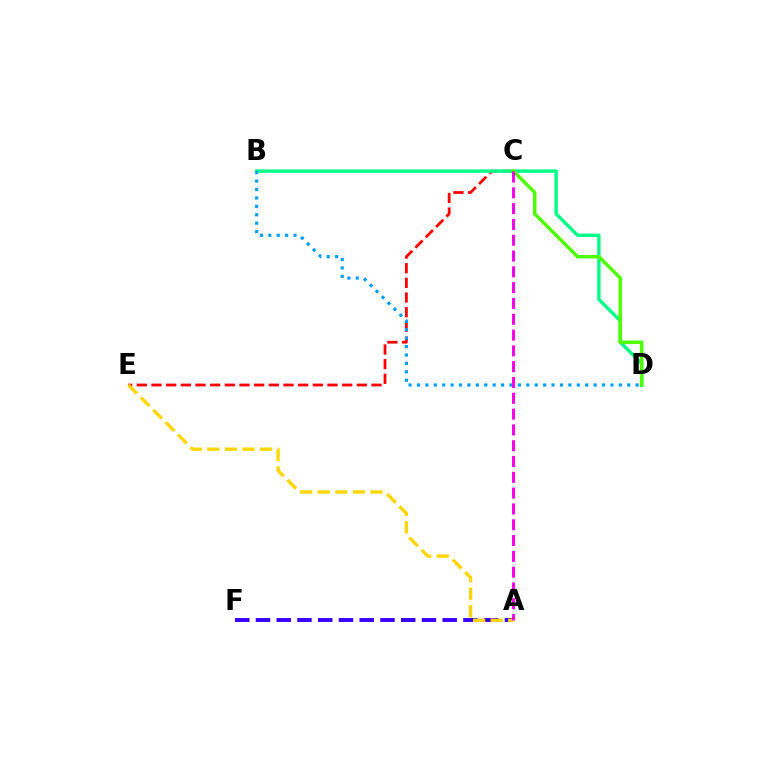{('C', 'E'): [{'color': '#ff0000', 'line_style': 'dashed', 'thickness': 1.99}], ('B', 'D'): [{'color': '#00ff86', 'line_style': 'solid', 'thickness': 2.44}, {'color': '#009eff', 'line_style': 'dotted', 'thickness': 2.29}], ('A', 'F'): [{'color': '#3700ff', 'line_style': 'dashed', 'thickness': 2.82}], ('C', 'D'): [{'color': '#4fff00', 'line_style': 'solid', 'thickness': 2.5}], ('A', 'E'): [{'color': '#ffd500', 'line_style': 'dashed', 'thickness': 2.39}], ('A', 'C'): [{'color': '#ff00ed', 'line_style': 'dashed', 'thickness': 2.15}]}